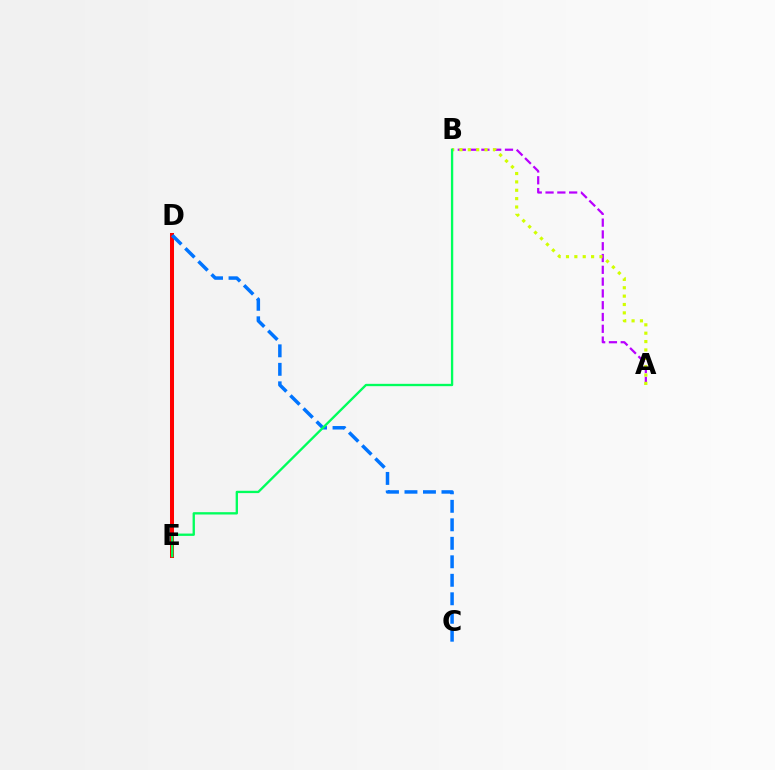{('A', 'B'): [{'color': '#b900ff', 'line_style': 'dashed', 'thickness': 1.6}, {'color': '#d1ff00', 'line_style': 'dotted', 'thickness': 2.27}], ('D', 'E'): [{'color': '#ff0000', 'line_style': 'solid', 'thickness': 2.89}], ('C', 'D'): [{'color': '#0074ff', 'line_style': 'dashed', 'thickness': 2.51}], ('B', 'E'): [{'color': '#00ff5c', 'line_style': 'solid', 'thickness': 1.68}]}